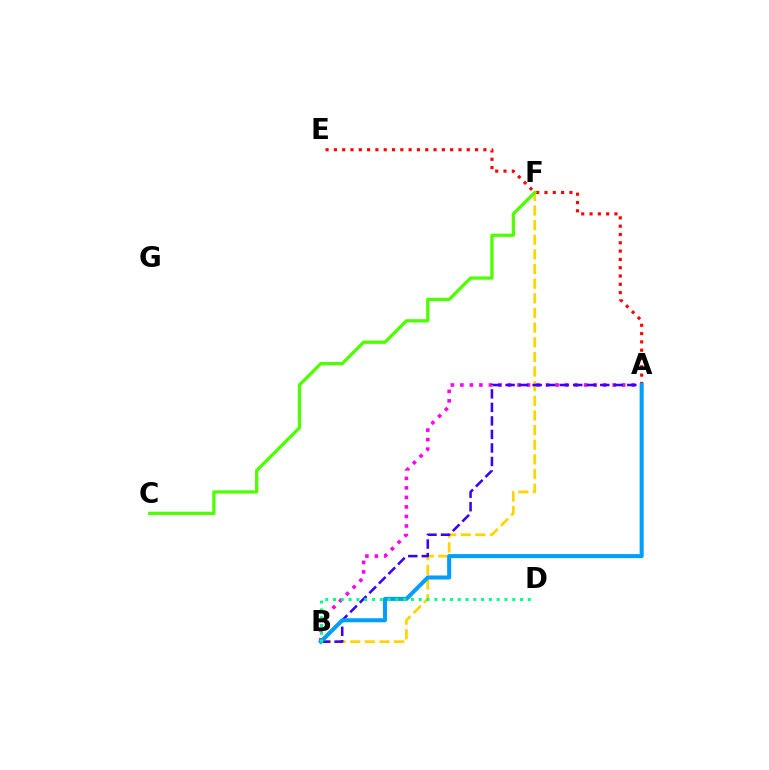{('B', 'F'): [{'color': '#ffd500', 'line_style': 'dashed', 'thickness': 1.99}], ('A', 'B'): [{'color': '#ff00ed', 'line_style': 'dotted', 'thickness': 2.59}, {'color': '#3700ff', 'line_style': 'dashed', 'thickness': 1.84}, {'color': '#009eff', 'line_style': 'solid', 'thickness': 2.91}], ('A', 'E'): [{'color': '#ff0000', 'line_style': 'dotted', 'thickness': 2.26}], ('C', 'F'): [{'color': '#4fff00', 'line_style': 'solid', 'thickness': 2.35}], ('B', 'D'): [{'color': '#00ff86', 'line_style': 'dotted', 'thickness': 2.12}]}